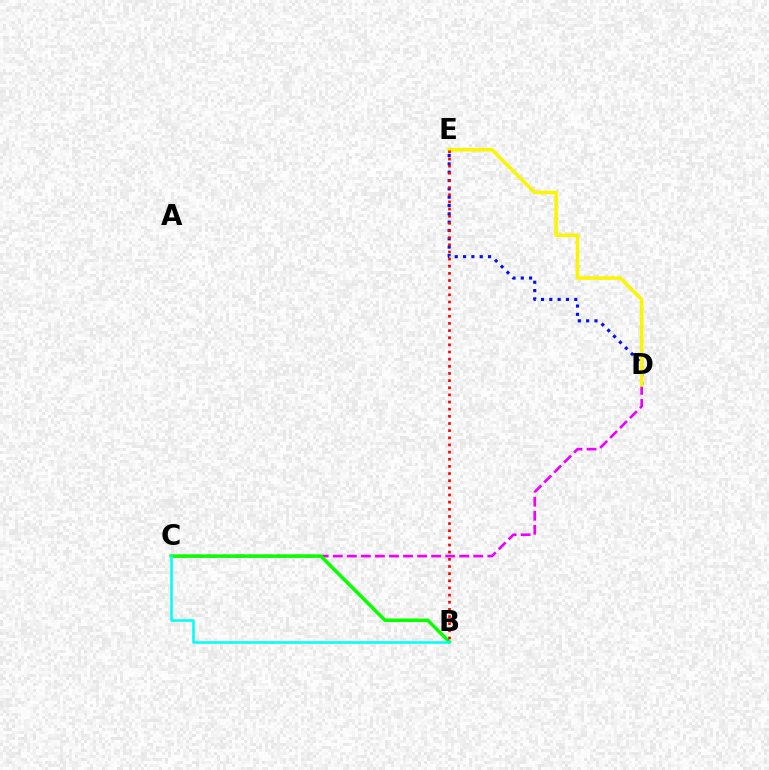{('C', 'D'): [{'color': '#ee00ff', 'line_style': 'dashed', 'thickness': 1.91}], ('B', 'C'): [{'color': '#08ff00', 'line_style': 'solid', 'thickness': 2.54}, {'color': '#00fff6', 'line_style': 'solid', 'thickness': 1.83}], ('D', 'E'): [{'color': '#0010ff', 'line_style': 'dotted', 'thickness': 2.26}, {'color': '#fcf500', 'line_style': 'solid', 'thickness': 2.53}], ('B', 'E'): [{'color': '#ff0000', 'line_style': 'dotted', 'thickness': 1.94}]}